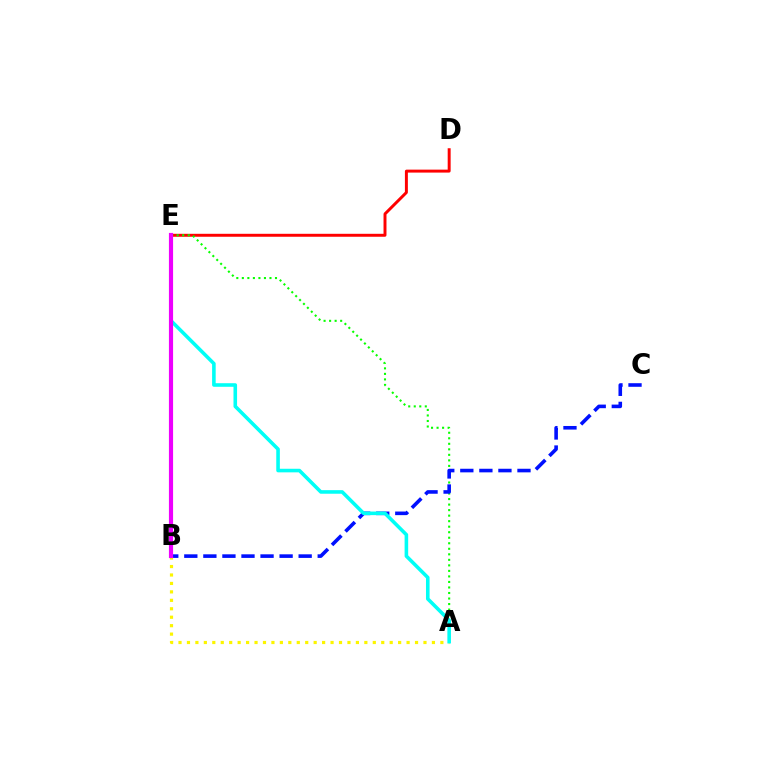{('D', 'E'): [{'color': '#ff0000', 'line_style': 'solid', 'thickness': 2.13}], ('A', 'E'): [{'color': '#08ff00', 'line_style': 'dotted', 'thickness': 1.5}, {'color': '#00fff6', 'line_style': 'solid', 'thickness': 2.58}], ('B', 'C'): [{'color': '#0010ff', 'line_style': 'dashed', 'thickness': 2.59}], ('A', 'B'): [{'color': '#fcf500', 'line_style': 'dotted', 'thickness': 2.3}], ('B', 'E'): [{'color': '#ee00ff', 'line_style': 'solid', 'thickness': 2.99}]}